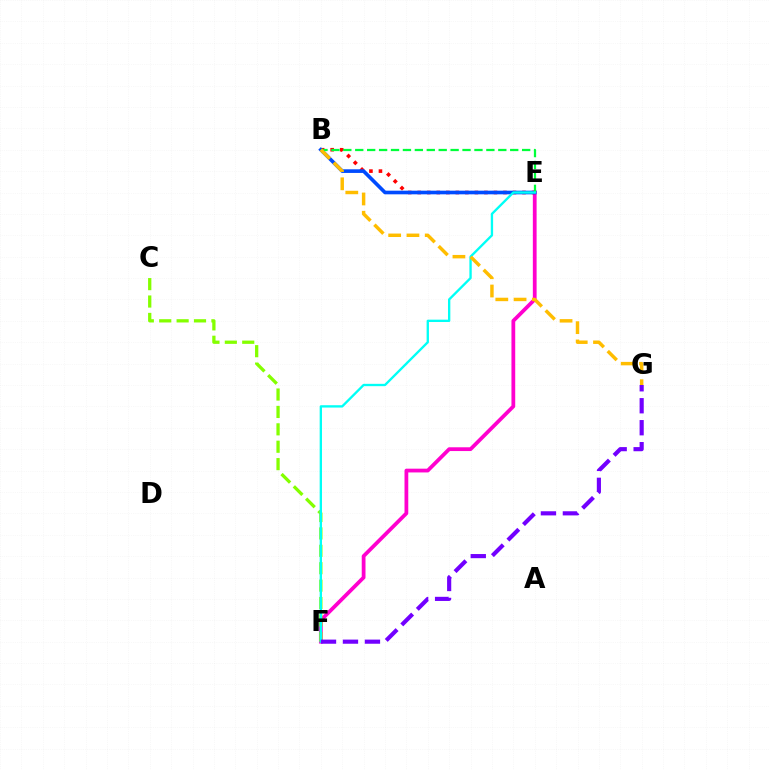{('E', 'F'): [{'color': '#ff00cf', 'line_style': 'solid', 'thickness': 2.71}, {'color': '#00fff6', 'line_style': 'solid', 'thickness': 1.68}], ('B', 'E'): [{'color': '#ff0000', 'line_style': 'dotted', 'thickness': 2.59}, {'color': '#004bff', 'line_style': 'solid', 'thickness': 2.62}, {'color': '#00ff39', 'line_style': 'dashed', 'thickness': 1.62}], ('C', 'F'): [{'color': '#84ff00', 'line_style': 'dashed', 'thickness': 2.36}], ('F', 'G'): [{'color': '#7200ff', 'line_style': 'dashed', 'thickness': 2.98}], ('B', 'G'): [{'color': '#ffbd00', 'line_style': 'dashed', 'thickness': 2.48}]}